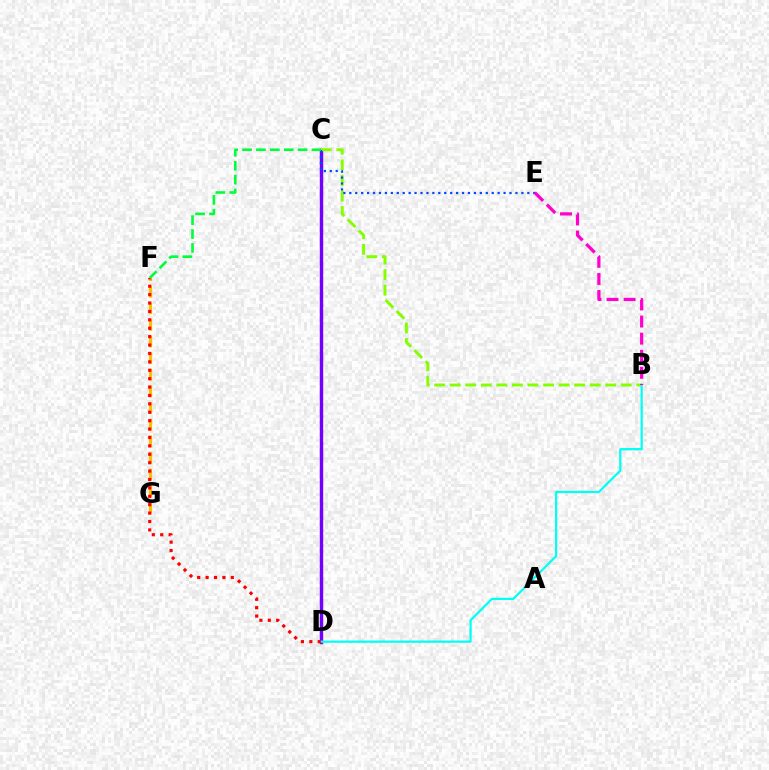{('F', 'G'): [{'color': '#ffbd00', 'line_style': 'dashed', 'thickness': 2.26}], ('C', 'D'): [{'color': '#7200ff', 'line_style': 'solid', 'thickness': 2.46}], ('B', 'C'): [{'color': '#84ff00', 'line_style': 'dashed', 'thickness': 2.11}], ('B', 'D'): [{'color': '#00fff6', 'line_style': 'solid', 'thickness': 1.6}], ('D', 'F'): [{'color': '#ff0000', 'line_style': 'dotted', 'thickness': 2.28}], ('C', 'E'): [{'color': '#004bff', 'line_style': 'dotted', 'thickness': 1.61}], ('C', 'F'): [{'color': '#00ff39', 'line_style': 'dashed', 'thickness': 1.89}], ('B', 'E'): [{'color': '#ff00cf', 'line_style': 'dashed', 'thickness': 2.32}]}